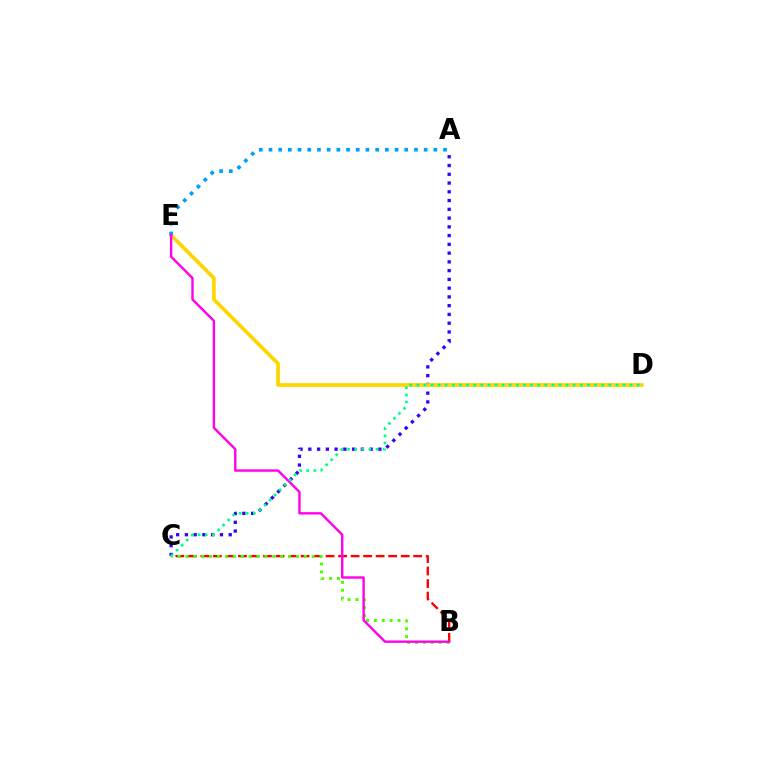{('A', 'C'): [{'color': '#3700ff', 'line_style': 'dotted', 'thickness': 2.38}], ('B', 'C'): [{'color': '#ff0000', 'line_style': 'dashed', 'thickness': 1.7}, {'color': '#4fff00', 'line_style': 'dotted', 'thickness': 2.14}], ('D', 'E'): [{'color': '#ffd500', 'line_style': 'solid', 'thickness': 2.68}], ('A', 'E'): [{'color': '#009eff', 'line_style': 'dotted', 'thickness': 2.64}], ('B', 'E'): [{'color': '#ff00ed', 'line_style': 'solid', 'thickness': 1.73}], ('C', 'D'): [{'color': '#00ff86', 'line_style': 'dotted', 'thickness': 1.93}]}